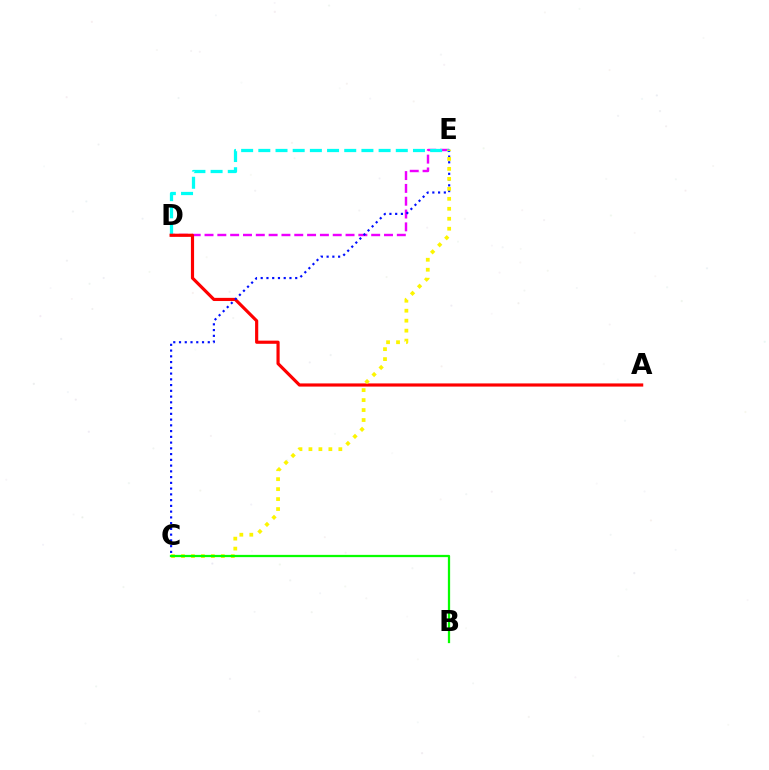{('D', 'E'): [{'color': '#ee00ff', 'line_style': 'dashed', 'thickness': 1.74}, {'color': '#00fff6', 'line_style': 'dashed', 'thickness': 2.33}], ('A', 'D'): [{'color': '#ff0000', 'line_style': 'solid', 'thickness': 2.28}], ('C', 'E'): [{'color': '#0010ff', 'line_style': 'dotted', 'thickness': 1.56}, {'color': '#fcf500', 'line_style': 'dotted', 'thickness': 2.71}], ('B', 'C'): [{'color': '#08ff00', 'line_style': 'solid', 'thickness': 1.62}]}